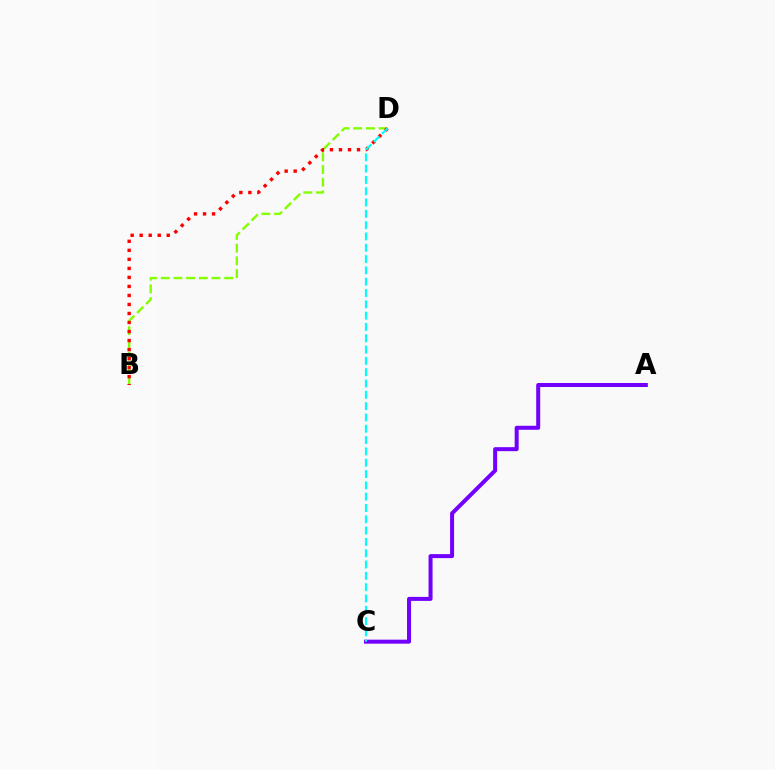{('B', 'D'): [{'color': '#84ff00', 'line_style': 'dashed', 'thickness': 1.72}, {'color': '#ff0000', 'line_style': 'dotted', 'thickness': 2.45}], ('A', 'C'): [{'color': '#7200ff', 'line_style': 'solid', 'thickness': 2.88}], ('C', 'D'): [{'color': '#00fff6', 'line_style': 'dashed', 'thickness': 1.54}]}